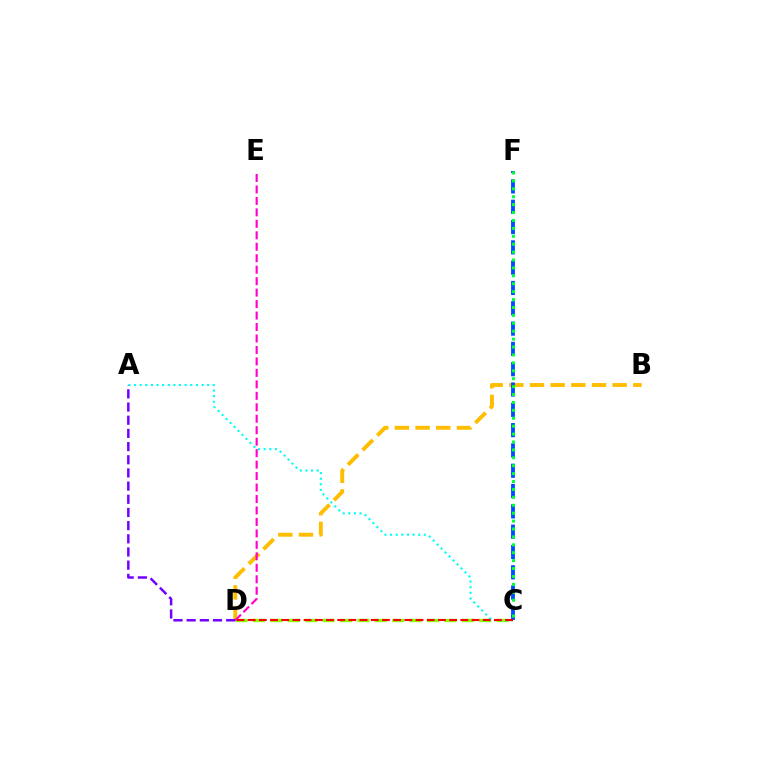{('B', 'D'): [{'color': '#ffbd00', 'line_style': 'dashed', 'thickness': 2.81}], ('C', 'D'): [{'color': '#84ff00', 'line_style': 'dashed', 'thickness': 2.36}, {'color': '#ff0000', 'line_style': 'dashed', 'thickness': 1.52}], ('A', 'C'): [{'color': '#00fff6', 'line_style': 'dotted', 'thickness': 1.53}], ('C', 'F'): [{'color': '#004bff', 'line_style': 'dashed', 'thickness': 2.76}, {'color': '#00ff39', 'line_style': 'dotted', 'thickness': 2.15}], ('D', 'E'): [{'color': '#ff00cf', 'line_style': 'dashed', 'thickness': 1.56}], ('A', 'D'): [{'color': '#7200ff', 'line_style': 'dashed', 'thickness': 1.79}]}